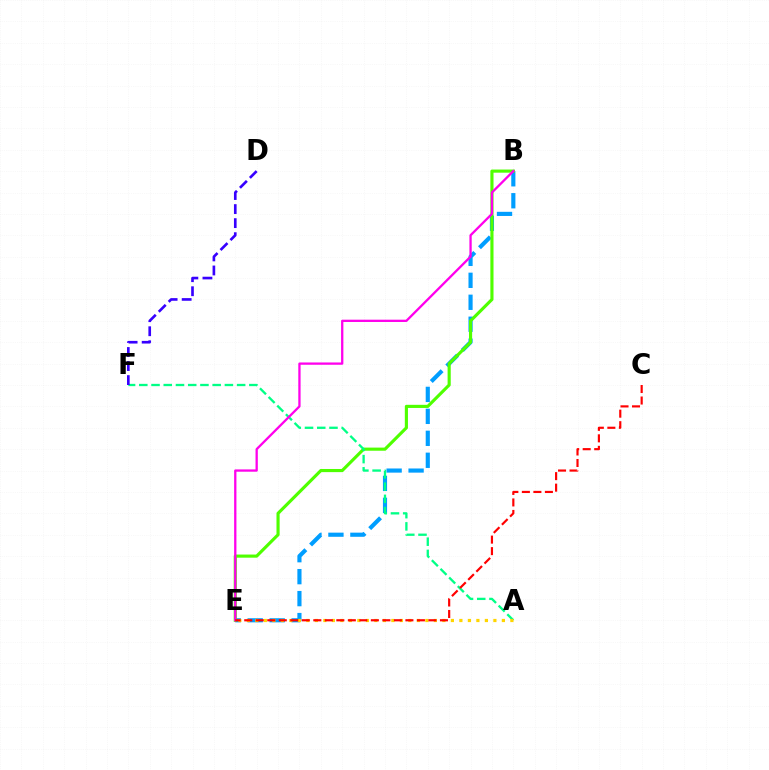{('B', 'E'): [{'color': '#009eff', 'line_style': 'dashed', 'thickness': 2.98}, {'color': '#4fff00', 'line_style': 'solid', 'thickness': 2.26}, {'color': '#ff00ed', 'line_style': 'solid', 'thickness': 1.65}], ('A', 'F'): [{'color': '#00ff86', 'line_style': 'dashed', 'thickness': 1.66}], ('D', 'F'): [{'color': '#3700ff', 'line_style': 'dashed', 'thickness': 1.91}], ('A', 'E'): [{'color': '#ffd500', 'line_style': 'dotted', 'thickness': 2.31}], ('C', 'E'): [{'color': '#ff0000', 'line_style': 'dashed', 'thickness': 1.56}]}